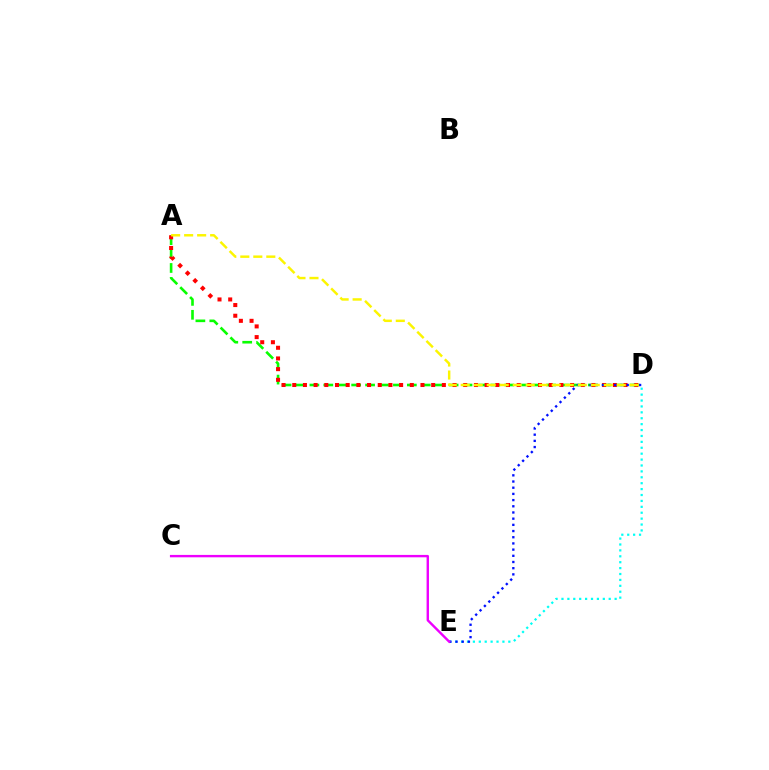{('D', 'E'): [{'color': '#00fff6', 'line_style': 'dotted', 'thickness': 1.6}, {'color': '#0010ff', 'line_style': 'dotted', 'thickness': 1.68}], ('A', 'D'): [{'color': '#08ff00', 'line_style': 'dashed', 'thickness': 1.89}, {'color': '#ff0000', 'line_style': 'dotted', 'thickness': 2.9}, {'color': '#fcf500', 'line_style': 'dashed', 'thickness': 1.77}], ('C', 'E'): [{'color': '#ee00ff', 'line_style': 'solid', 'thickness': 1.72}]}